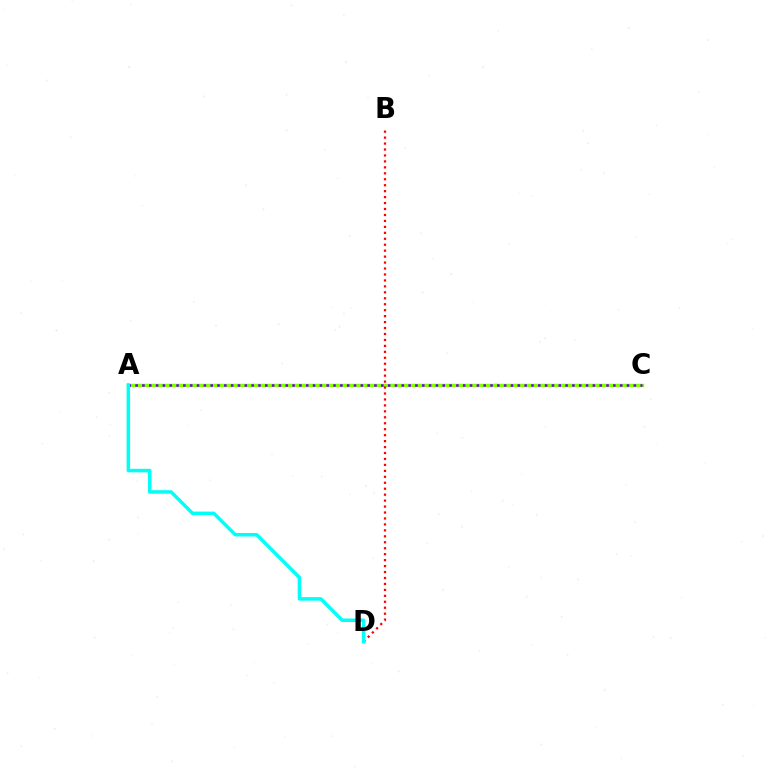{('A', 'C'): [{'color': '#84ff00', 'line_style': 'solid', 'thickness': 2.49}, {'color': '#7200ff', 'line_style': 'dotted', 'thickness': 1.85}], ('B', 'D'): [{'color': '#ff0000', 'line_style': 'dotted', 'thickness': 1.62}], ('A', 'D'): [{'color': '#00fff6', 'line_style': 'solid', 'thickness': 2.52}]}